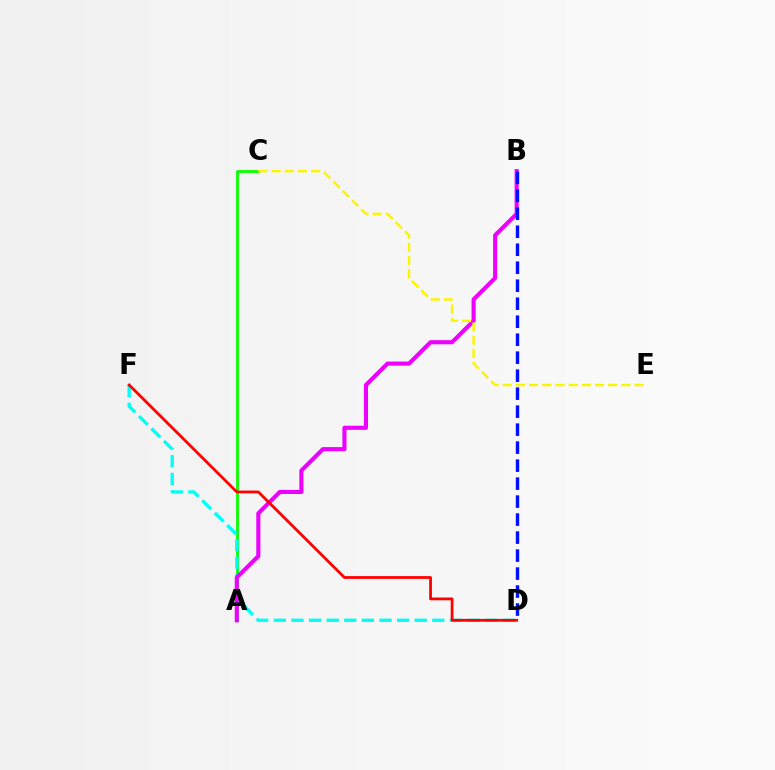{('A', 'C'): [{'color': '#08ff00', 'line_style': 'solid', 'thickness': 2.01}], ('D', 'F'): [{'color': '#00fff6', 'line_style': 'dashed', 'thickness': 2.39}, {'color': '#ff0000', 'line_style': 'solid', 'thickness': 2.0}], ('A', 'B'): [{'color': '#ee00ff', 'line_style': 'solid', 'thickness': 2.96}], ('C', 'E'): [{'color': '#fcf500', 'line_style': 'dashed', 'thickness': 1.79}], ('B', 'D'): [{'color': '#0010ff', 'line_style': 'dashed', 'thickness': 2.44}]}